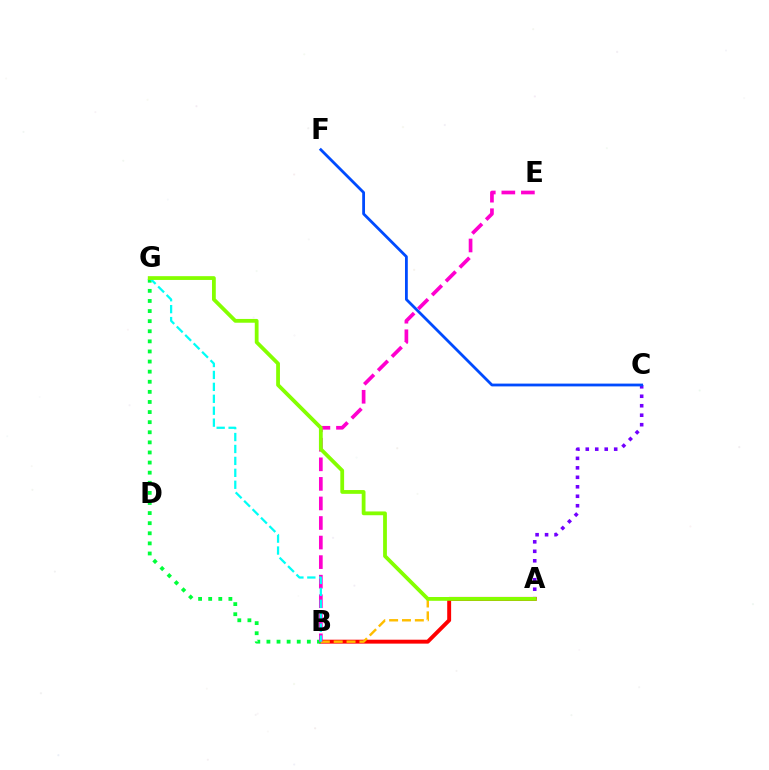{('A', 'C'): [{'color': '#7200ff', 'line_style': 'dotted', 'thickness': 2.57}], ('A', 'B'): [{'color': '#ff0000', 'line_style': 'solid', 'thickness': 2.82}, {'color': '#ffbd00', 'line_style': 'dashed', 'thickness': 1.75}], ('B', 'G'): [{'color': '#00ff39', 'line_style': 'dotted', 'thickness': 2.74}, {'color': '#00fff6', 'line_style': 'dashed', 'thickness': 1.62}], ('C', 'F'): [{'color': '#004bff', 'line_style': 'solid', 'thickness': 2.02}], ('B', 'E'): [{'color': '#ff00cf', 'line_style': 'dashed', 'thickness': 2.66}], ('A', 'G'): [{'color': '#84ff00', 'line_style': 'solid', 'thickness': 2.73}]}